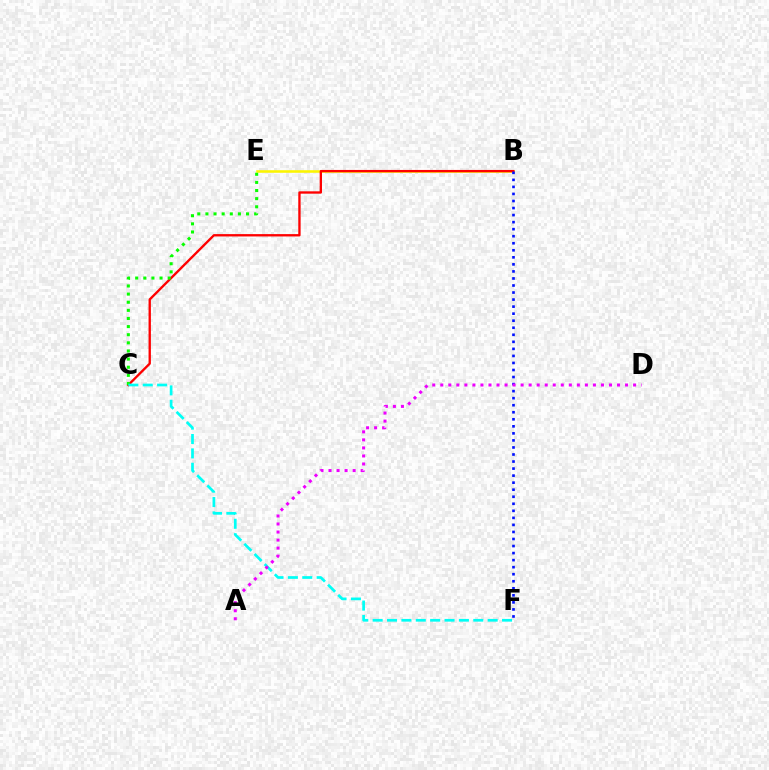{('B', 'E'): [{'color': '#fcf500', 'line_style': 'solid', 'thickness': 1.85}], ('B', 'C'): [{'color': '#ff0000', 'line_style': 'solid', 'thickness': 1.69}], ('C', 'E'): [{'color': '#08ff00', 'line_style': 'dotted', 'thickness': 2.21}], ('C', 'F'): [{'color': '#00fff6', 'line_style': 'dashed', 'thickness': 1.95}], ('B', 'F'): [{'color': '#0010ff', 'line_style': 'dotted', 'thickness': 1.91}], ('A', 'D'): [{'color': '#ee00ff', 'line_style': 'dotted', 'thickness': 2.18}]}